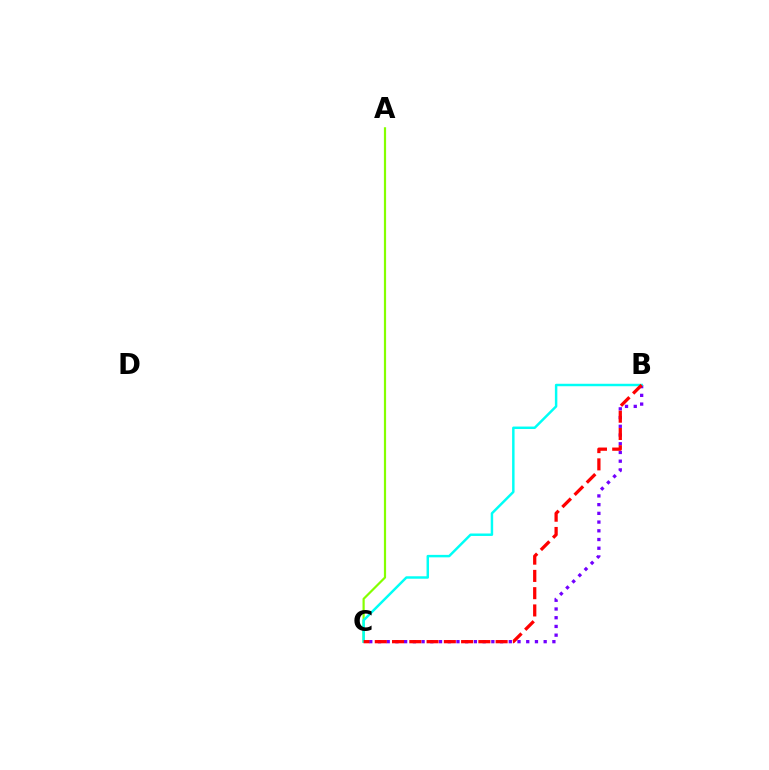{('B', 'C'): [{'color': '#7200ff', 'line_style': 'dotted', 'thickness': 2.37}, {'color': '#00fff6', 'line_style': 'solid', 'thickness': 1.77}, {'color': '#ff0000', 'line_style': 'dashed', 'thickness': 2.35}], ('A', 'C'): [{'color': '#84ff00', 'line_style': 'solid', 'thickness': 1.58}]}